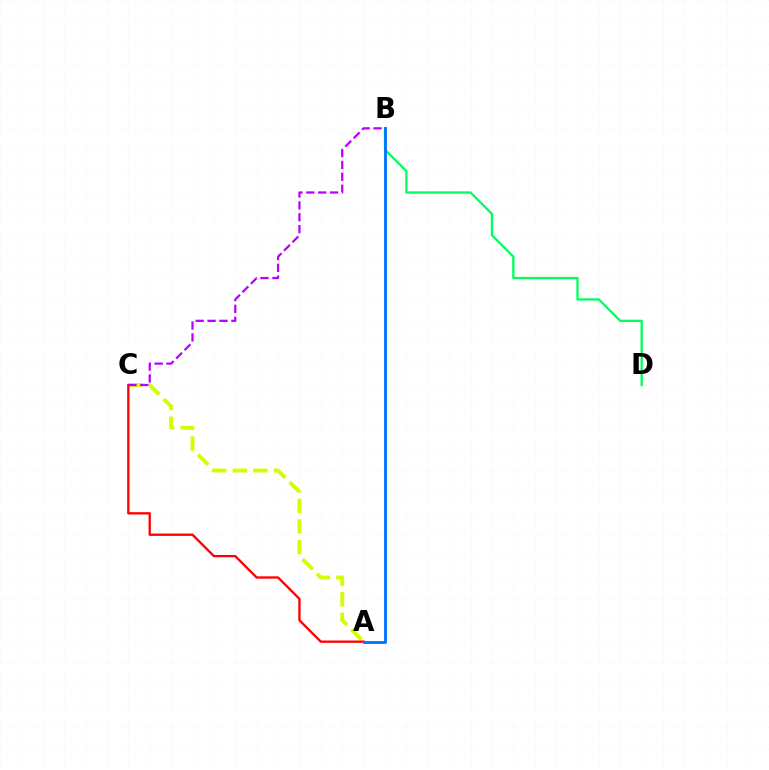{('A', 'C'): [{'color': '#d1ff00', 'line_style': 'dashed', 'thickness': 2.8}, {'color': '#ff0000', 'line_style': 'solid', 'thickness': 1.68}], ('B', 'D'): [{'color': '#00ff5c', 'line_style': 'solid', 'thickness': 1.65}], ('A', 'B'): [{'color': '#0074ff', 'line_style': 'solid', 'thickness': 2.05}], ('B', 'C'): [{'color': '#b900ff', 'line_style': 'dashed', 'thickness': 1.61}]}